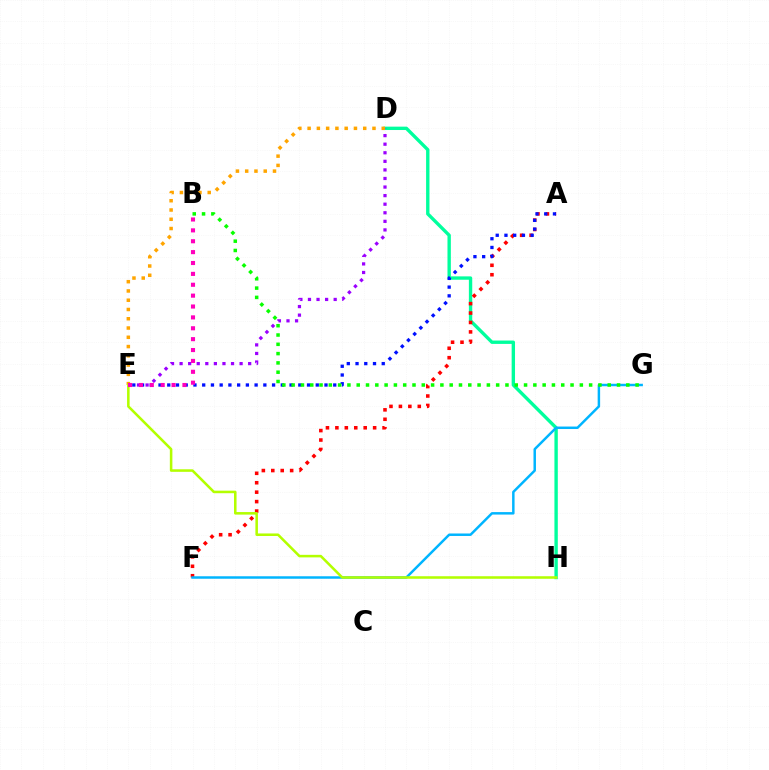{('D', 'H'): [{'color': '#00ff9d', 'line_style': 'solid', 'thickness': 2.43}], ('D', 'E'): [{'color': '#9b00ff', 'line_style': 'dotted', 'thickness': 2.33}, {'color': '#ffa500', 'line_style': 'dotted', 'thickness': 2.52}], ('A', 'F'): [{'color': '#ff0000', 'line_style': 'dotted', 'thickness': 2.56}], ('F', 'G'): [{'color': '#00b5ff', 'line_style': 'solid', 'thickness': 1.78}], ('A', 'E'): [{'color': '#0010ff', 'line_style': 'dotted', 'thickness': 2.37}], ('E', 'H'): [{'color': '#b3ff00', 'line_style': 'solid', 'thickness': 1.83}], ('B', 'E'): [{'color': '#ff00bd', 'line_style': 'dotted', 'thickness': 2.96}], ('B', 'G'): [{'color': '#08ff00', 'line_style': 'dotted', 'thickness': 2.53}]}